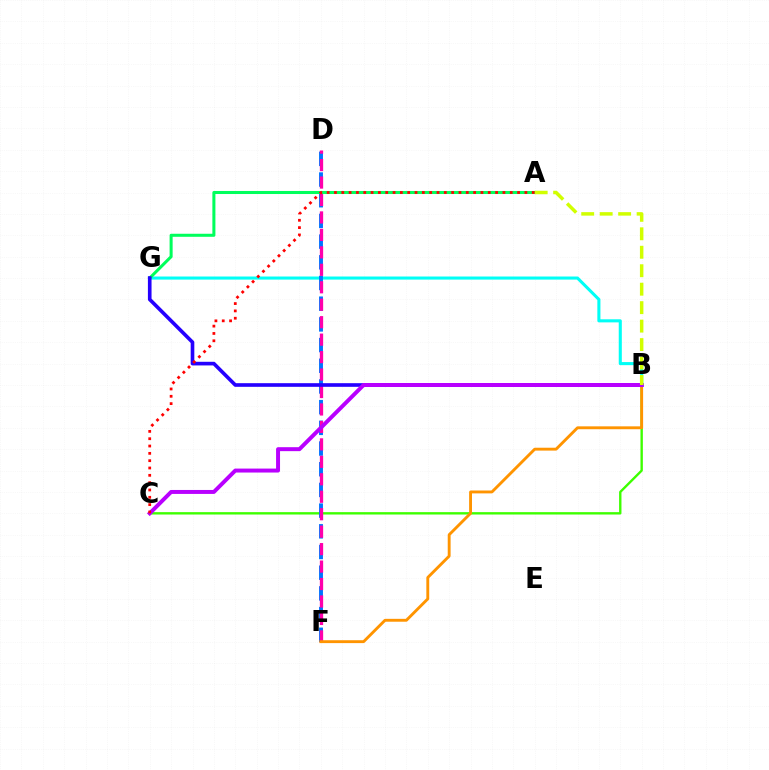{('B', 'G'): [{'color': '#00fff6', 'line_style': 'solid', 'thickness': 2.22}, {'color': '#2500ff', 'line_style': 'solid', 'thickness': 2.62}], ('B', 'C'): [{'color': '#3dff00', 'line_style': 'solid', 'thickness': 1.71}, {'color': '#b900ff', 'line_style': 'solid', 'thickness': 2.85}], ('D', 'F'): [{'color': '#0074ff', 'line_style': 'dashed', 'thickness': 2.81}, {'color': '#ff00ac', 'line_style': 'dashed', 'thickness': 2.37}], ('B', 'F'): [{'color': '#ff9400', 'line_style': 'solid', 'thickness': 2.07}], ('A', 'G'): [{'color': '#00ff5c', 'line_style': 'solid', 'thickness': 2.19}], ('A', 'B'): [{'color': '#d1ff00', 'line_style': 'dashed', 'thickness': 2.51}], ('A', 'C'): [{'color': '#ff0000', 'line_style': 'dotted', 'thickness': 1.99}]}